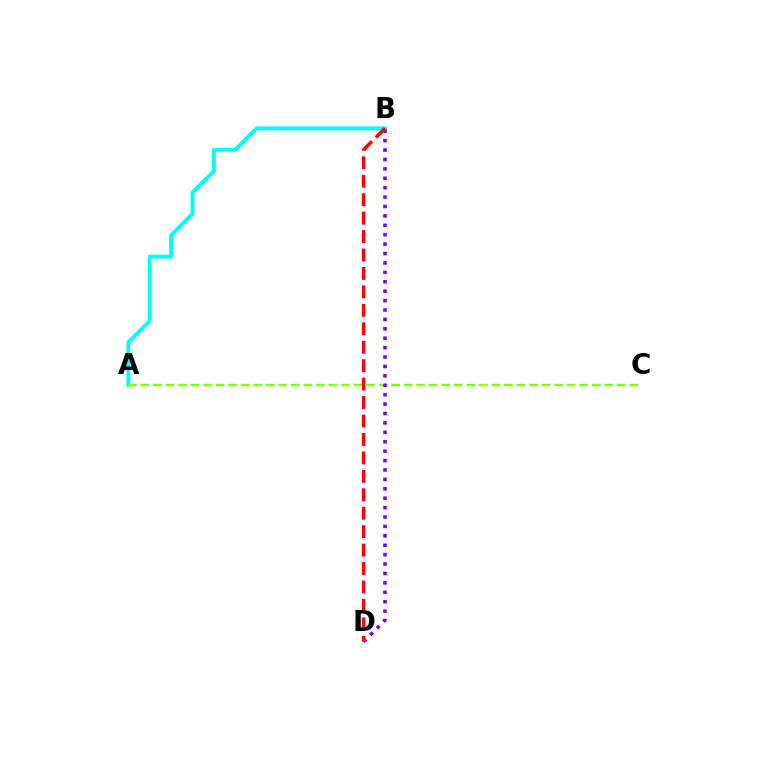{('A', 'B'): [{'color': '#00fff6', 'line_style': 'solid', 'thickness': 2.78}], ('A', 'C'): [{'color': '#84ff00', 'line_style': 'dashed', 'thickness': 1.7}], ('B', 'D'): [{'color': '#7200ff', 'line_style': 'dotted', 'thickness': 2.56}, {'color': '#ff0000', 'line_style': 'dashed', 'thickness': 2.51}]}